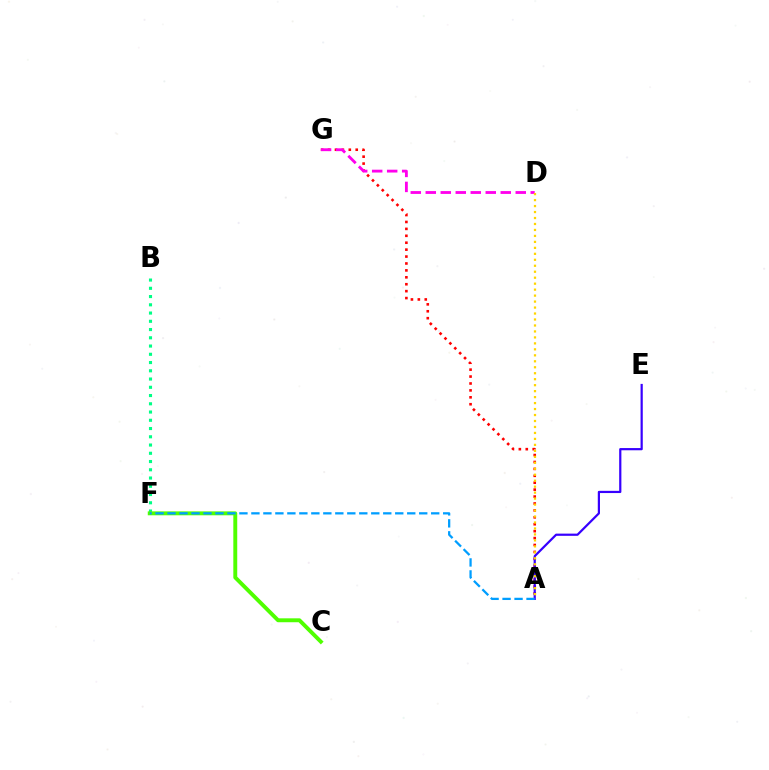{('A', 'G'): [{'color': '#ff0000', 'line_style': 'dotted', 'thickness': 1.88}], ('B', 'F'): [{'color': '#00ff86', 'line_style': 'dotted', 'thickness': 2.24}], ('D', 'G'): [{'color': '#ff00ed', 'line_style': 'dashed', 'thickness': 2.04}], ('A', 'E'): [{'color': '#3700ff', 'line_style': 'solid', 'thickness': 1.59}], ('C', 'F'): [{'color': '#4fff00', 'line_style': 'solid', 'thickness': 2.82}], ('A', 'D'): [{'color': '#ffd500', 'line_style': 'dotted', 'thickness': 1.62}], ('A', 'F'): [{'color': '#009eff', 'line_style': 'dashed', 'thickness': 1.63}]}